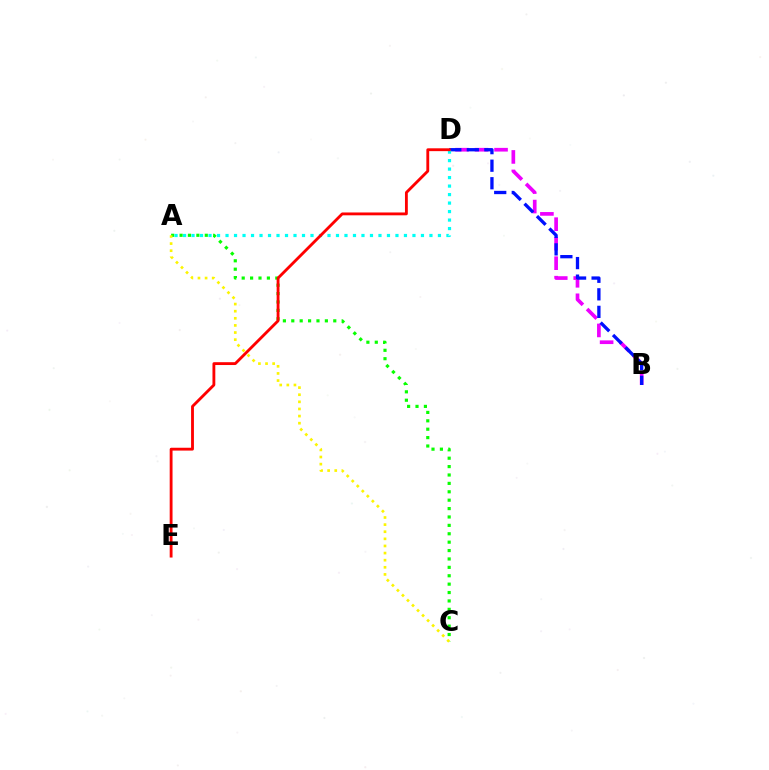{('B', 'D'): [{'color': '#ee00ff', 'line_style': 'dashed', 'thickness': 2.65}, {'color': '#0010ff', 'line_style': 'dashed', 'thickness': 2.38}], ('A', 'C'): [{'color': '#08ff00', 'line_style': 'dotted', 'thickness': 2.28}, {'color': '#fcf500', 'line_style': 'dotted', 'thickness': 1.93}], ('A', 'D'): [{'color': '#00fff6', 'line_style': 'dotted', 'thickness': 2.31}], ('D', 'E'): [{'color': '#ff0000', 'line_style': 'solid', 'thickness': 2.05}]}